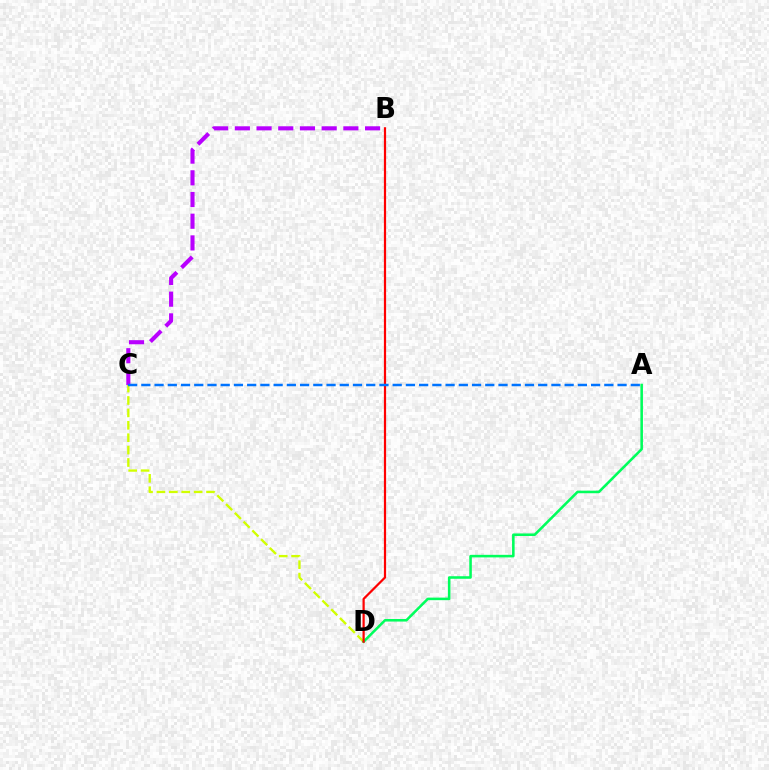{('B', 'C'): [{'color': '#b900ff', 'line_style': 'dashed', 'thickness': 2.95}], ('C', 'D'): [{'color': '#d1ff00', 'line_style': 'dashed', 'thickness': 1.69}], ('A', 'D'): [{'color': '#00ff5c', 'line_style': 'solid', 'thickness': 1.84}], ('B', 'D'): [{'color': '#ff0000', 'line_style': 'solid', 'thickness': 1.59}], ('A', 'C'): [{'color': '#0074ff', 'line_style': 'dashed', 'thickness': 1.8}]}